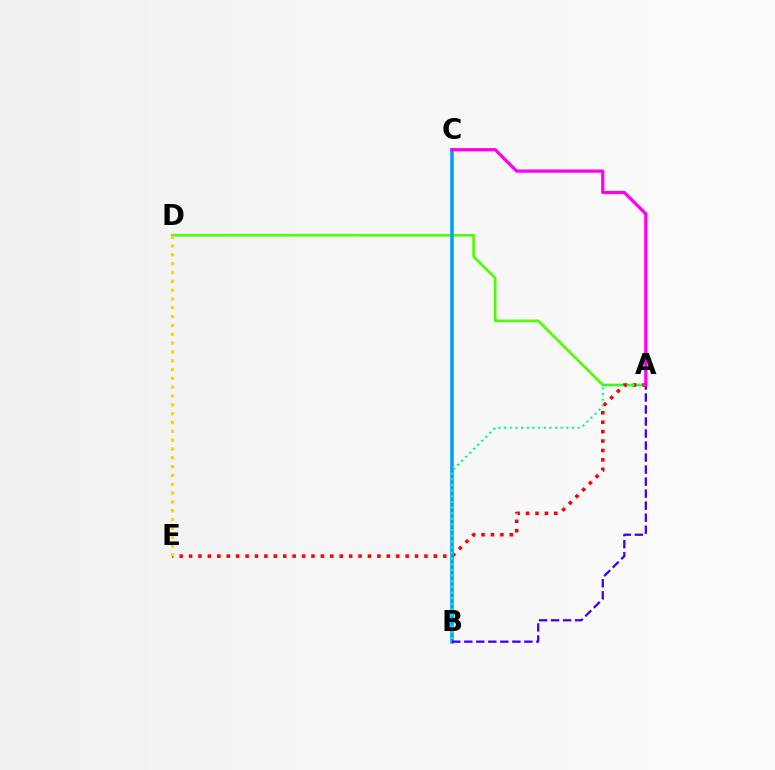{('A', 'D'): [{'color': '#4fff00', 'line_style': 'solid', 'thickness': 1.91}], ('A', 'E'): [{'color': '#ff0000', 'line_style': 'dotted', 'thickness': 2.56}], ('B', 'C'): [{'color': '#009eff', 'line_style': 'solid', 'thickness': 2.57}], ('A', 'B'): [{'color': '#00ff86', 'line_style': 'dotted', 'thickness': 1.54}, {'color': '#3700ff', 'line_style': 'dashed', 'thickness': 1.63}], ('A', 'C'): [{'color': '#ff00ed', 'line_style': 'solid', 'thickness': 2.34}], ('D', 'E'): [{'color': '#ffd500', 'line_style': 'dotted', 'thickness': 2.4}]}